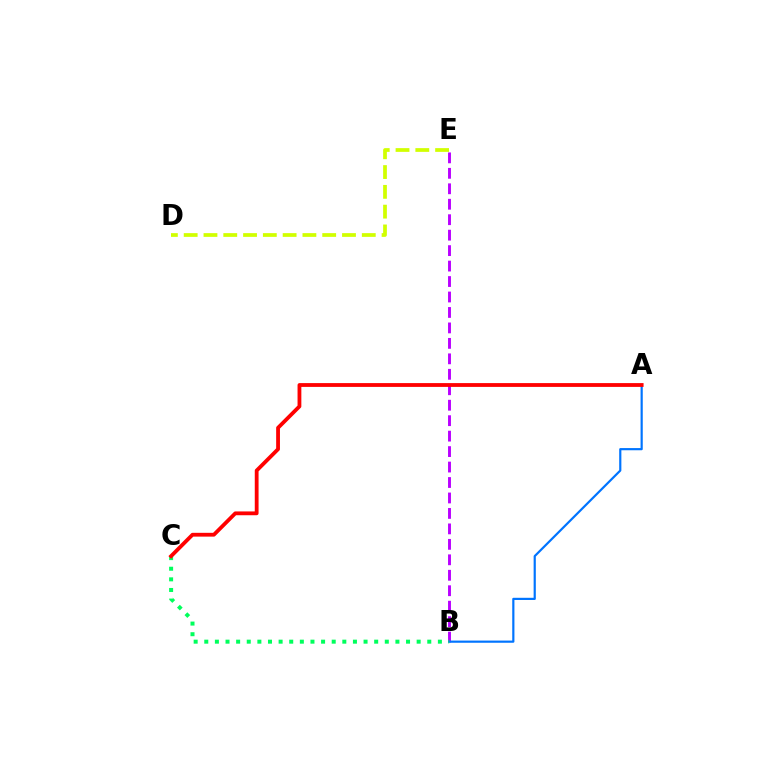{('B', 'E'): [{'color': '#b900ff', 'line_style': 'dashed', 'thickness': 2.1}], ('A', 'B'): [{'color': '#0074ff', 'line_style': 'solid', 'thickness': 1.57}], ('D', 'E'): [{'color': '#d1ff00', 'line_style': 'dashed', 'thickness': 2.69}], ('B', 'C'): [{'color': '#00ff5c', 'line_style': 'dotted', 'thickness': 2.89}], ('A', 'C'): [{'color': '#ff0000', 'line_style': 'solid', 'thickness': 2.74}]}